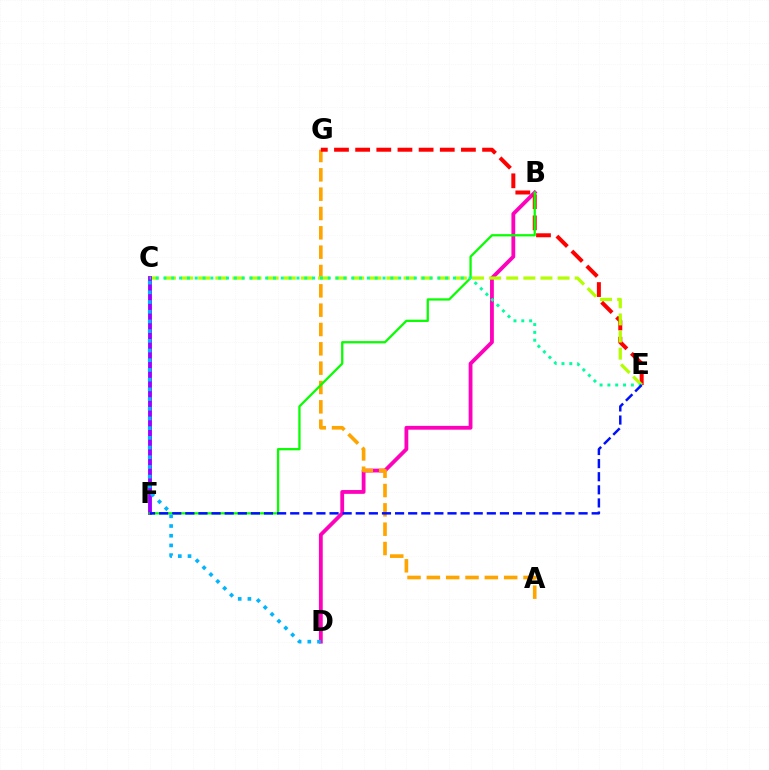{('B', 'D'): [{'color': '#ff00bd', 'line_style': 'solid', 'thickness': 2.75}], ('A', 'G'): [{'color': '#ffa500', 'line_style': 'dashed', 'thickness': 2.63}], ('E', 'G'): [{'color': '#ff0000', 'line_style': 'dashed', 'thickness': 2.87}], ('C', 'E'): [{'color': '#b3ff00', 'line_style': 'dashed', 'thickness': 2.32}, {'color': '#00ff9d', 'line_style': 'dotted', 'thickness': 2.13}], ('C', 'F'): [{'color': '#9b00ff', 'line_style': 'solid', 'thickness': 2.77}], ('B', 'F'): [{'color': '#08ff00', 'line_style': 'solid', 'thickness': 1.63}], ('E', 'F'): [{'color': '#0010ff', 'line_style': 'dashed', 'thickness': 1.78}], ('C', 'D'): [{'color': '#00b5ff', 'line_style': 'dotted', 'thickness': 2.64}]}